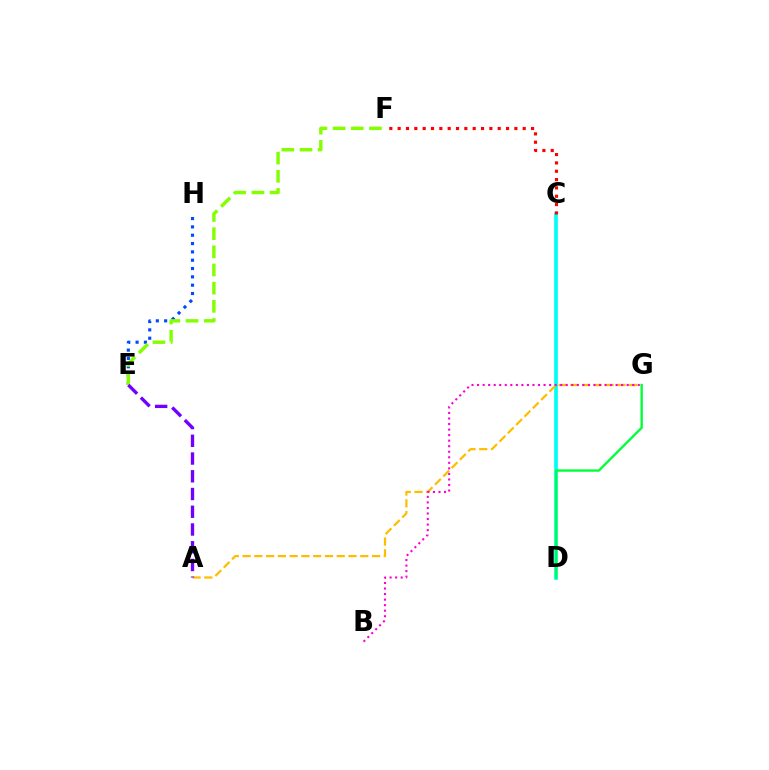{('C', 'D'): [{'color': '#00fff6', 'line_style': 'solid', 'thickness': 2.66}], ('E', 'H'): [{'color': '#004bff', 'line_style': 'dotted', 'thickness': 2.26}], ('A', 'G'): [{'color': '#ffbd00', 'line_style': 'dashed', 'thickness': 1.6}], ('C', 'F'): [{'color': '#ff0000', 'line_style': 'dotted', 'thickness': 2.27}], ('D', 'G'): [{'color': '#00ff39', 'line_style': 'solid', 'thickness': 1.7}], ('B', 'G'): [{'color': '#ff00cf', 'line_style': 'dotted', 'thickness': 1.51}], ('E', 'F'): [{'color': '#84ff00', 'line_style': 'dashed', 'thickness': 2.47}], ('A', 'E'): [{'color': '#7200ff', 'line_style': 'dashed', 'thickness': 2.41}]}